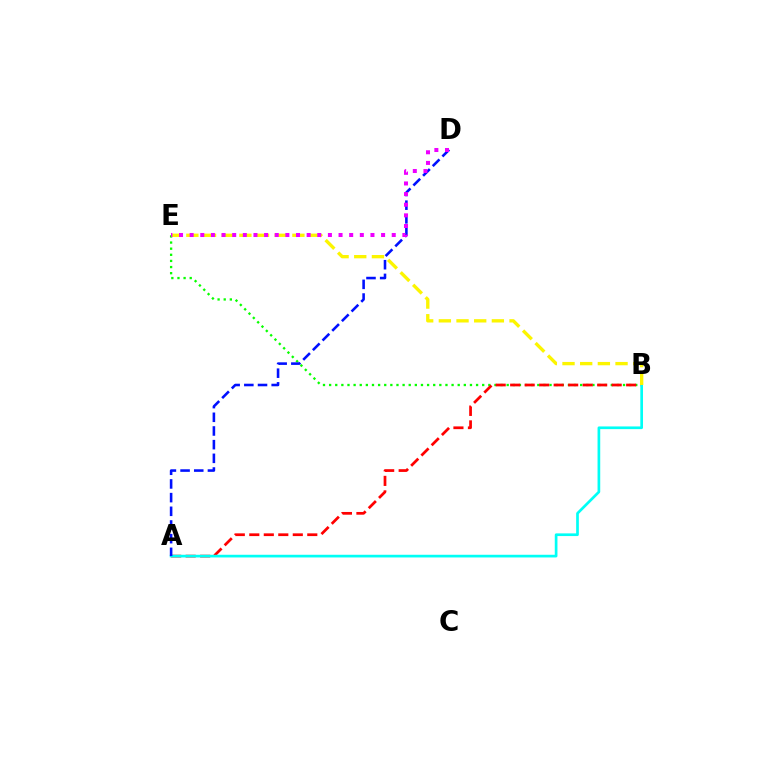{('B', 'E'): [{'color': '#08ff00', 'line_style': 'dotted', 'thickness': 1.66}, {'color': '#fcf500', 'line_style': 'dashed', 'thickness': 2.4}], ('A', 'B'): [{'color': '#ff0000', 'line_style': 'dashed', 'thickness': 1.97}, {'color': '#00fff6', 'line_style': 'solid', 'thickness': 1.93}], ('A', 'D'): [{'color': '#0010ff', 'line_style': 'dashed', 'thickness': 1.86}], ('D', 'E'): [{'color': '#ee00ff', 'line_style': 'dotted', 'thickness': 2.89}]}